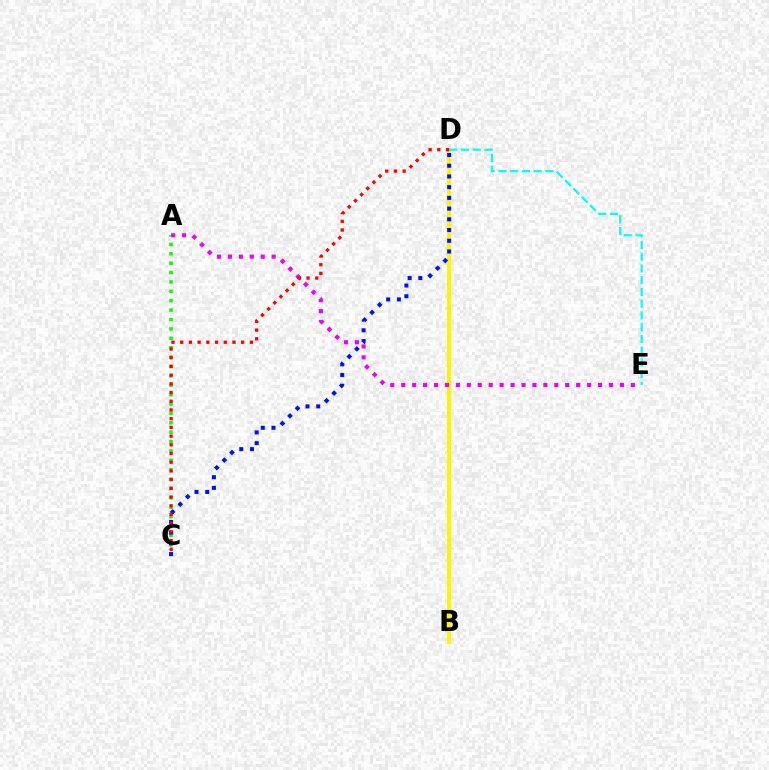{('B', 'D'): [{'color': '#fcf500', 'line_style': 'solid', 'thickness': 2.85}], ('A', 'C'): [{'color': '#08ff00', 'line_style': 'dotted', 'thickness': 2.55}], ('C', 'D'): [{'color': '#0010ff', 'line_style': 'dotted', 'thickness': 2.91}, {'color': '#ff0000', 'line_style': 'dotted', 'thickness': 2.37}], ('D', 'E'): [{'color': '#00fff6', 'line_style': 'dashed', 'thickness': 1.6}], ('A', 'E'): [{'color': '#ee00ff', 'line_style': 'dotted', 'thickness': 2.97}]}